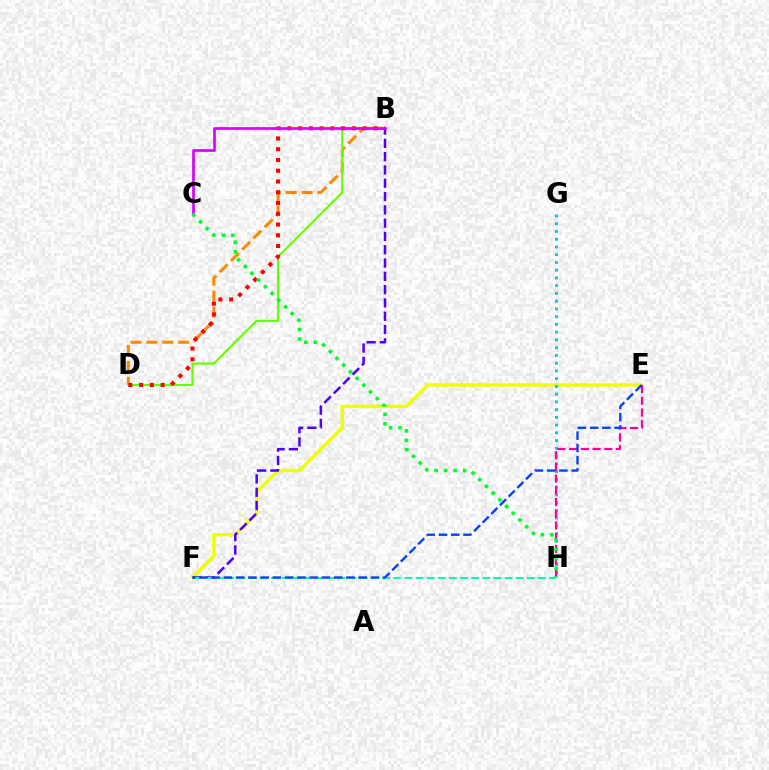{('E', 'F'): [{'color': '#eeff00', 'line_style': 'solid', 'thickness': 2.42}, {'color': '#003fff', 'line_style': 'dashed', 'thickness': 1.66}], ('B', 'D'): [{'color': '#ff8800', 'line_style': 'dashed', 'thickness': 2.16}, {'color': '#66ff00', 'line_style': 'solid', 'thickness': 1.54}, {'color': '#ff0000', 'line_style': 'dotted', 'thickness': 2.92}], ('G', 'H'): [{'color': '#00c7ff', 'line_style': 'dotted', 'thickness': 2.1}], ('B', 'F'): [{'color': '#4f00ff', 'line_style': 'dashed', 'thickness': 1.81}], ('E', 'H'): [{'color': '#ff00a0', 'line_style': 'dashed', 'thickness': 1.59}], ('F', 'H'): [{'color': '#00ffaf', 'line_style': 'dashed', 'thickness': 1.51}], ('B', 'C'): [{'color': '#d600ff', 'line_style': 'solid', 'thickness': 1.93}], ('C', 'H'): [{'color': '#00ff27', 'line_style': 'dotted', 'thickness': 2.58}]}